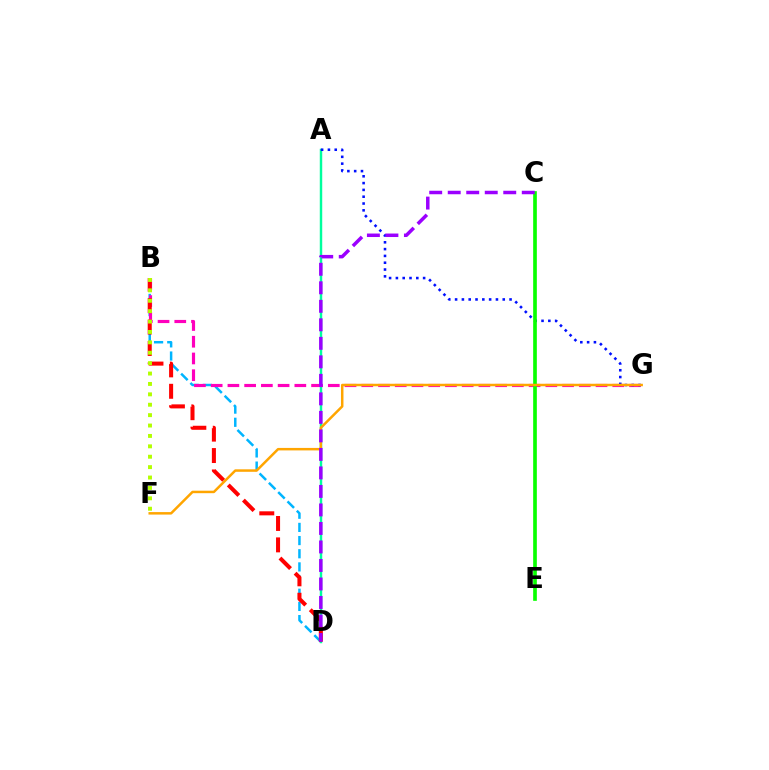{('A', 'D'): [{'color': '#00ff9d', 'line_style': 'solid', 'thickness': 1.76}], ('B', 'D'): [{'color': '#00b5ff', 'line_style': 'dashed', 'thickness': 1.79}, {'color': '#ff0000', 'line_style': 'dashed', 'thickness': 2.91}], ('B', 'G'): [{'color': '#ff00bd', 'line_style': 'dashed', 'thickness': 2.27}], ('A', 'G'): [{'color': '#0010ff', 'line_style': 'dotted', 'thickness': 1.85}], ('C', 'E'): [{'color': '#08ff00', 'line_style': 'solid', 'thickness': 2.64}], ('F', 'G'): [{'color': '#ffa500', 'line_style': 'solid', 'thickness': 1.79}], ('B', 'F'): [{'color': '#b3ff00', 'line_style': 'dotted', 'thickness': 2.83}], ('C', 'D'): [{'color': '#9b00ff', 'line_style': 'dashed', 'thickness': 2.51}]}